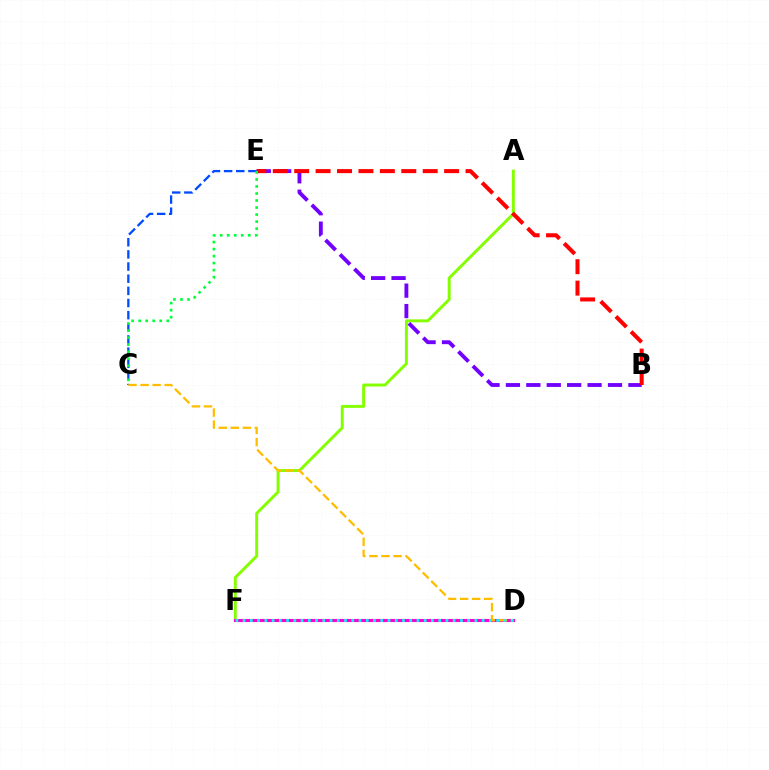{('A', 'F'): [{'color': '#84ff00', 'line_style': 'solid', 'thickness': 2.12}], ('B', 'E'): [{'color': '#7200ff', 'line_style': 'dashed', 'thickness': 2.77}, {'color': '#ff0000', 'line_style': 'dashed', 'thickness': 2.91}], ('D', 'F'): [{'color': '#ff00cf', 'line_style': 'solid', 'thickness': 2.24}, {'color': '#00fff6', 'line_style': 'dotted', 'thickness': 1.97}], ('C', 'E'): [{'color': '#004bff', 'line_style': 'dashed', 'thickness': 1.65}, {'color': '#00ff39', 'line_style': 'dotted', 'thickness': 1.91}], ('C', 'D'): [{'color': '#ffbd00', 'line_style': 'dashed', 'thickness': 1.64}]}